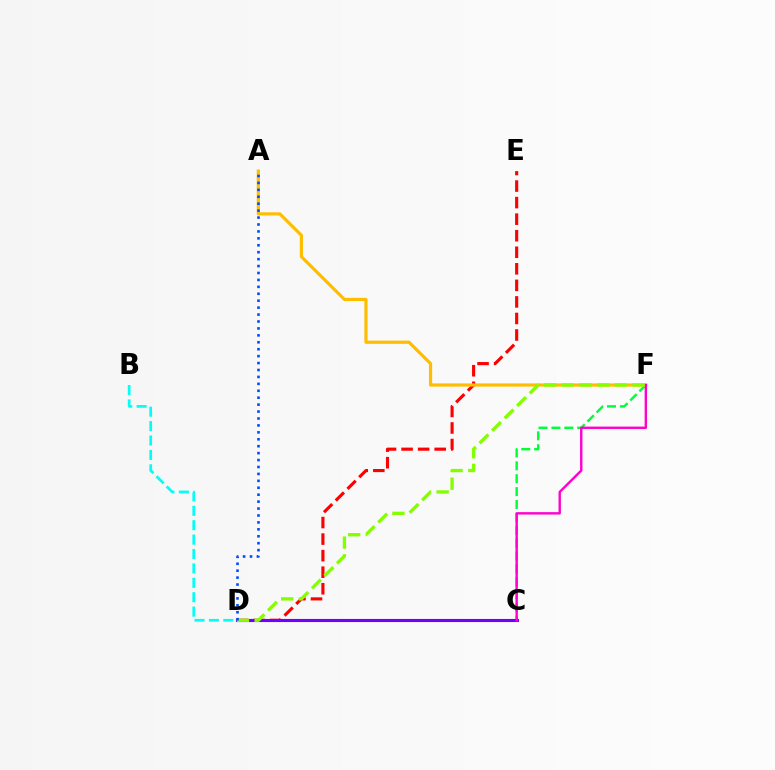{('D', 'E'): [{'color': '#ff0000', 'line_style': 'dashed', 'thickness': 2.25}], ('C', 'F'): [{'color': '#00ff39', 'line_style': 'dashed', 'thickness': 1.75}, {'color': '#ff00cf', 'line_style': 'solid', 'thickness': 1.72}], ('A', 'F'): [{'color': '#ffbd00', 'line_style': 'solid', 'thickness': 2.29}], ('B', 'D'): [{'color': '#00fff6', 'line_style': 'dashed', 'thickness': 1.96}], ('C', 'D'): [{'color': '#7200ff', 'line_style': 'solid', 'thickness': 2.25}], ('D', 'F'): [{'color': '#84ff00', 'line_style': 'dashed', 'thickness': 2.4}], ('A', 'D'): [{'color': '#004bff', 'line_style': 'dotted', 'thickness': 1.88}]}